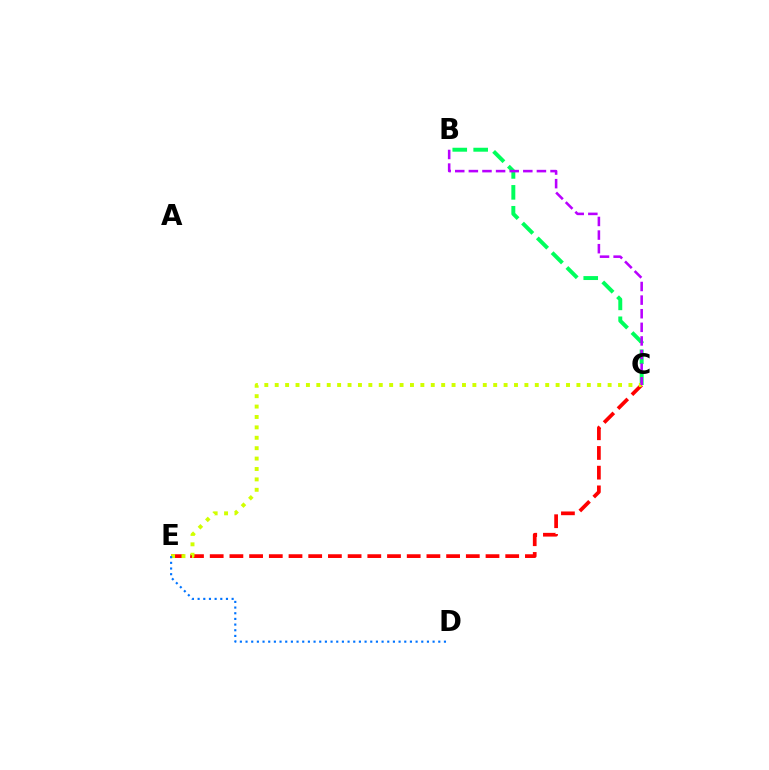{('B', 'C'): [{'color': '#00ff5c', 'line_style': 'dashed', 'thickness': 2.84}, {'color': '#b900ff', 'line_style': 'dashed', 'thickness': 1.85}], ('C', 'E'): [{'color': '#ff0000', 'line_style': 'dashed', 'thickness': 2.68}, {'color': '#d1ff00', 'line_style': 'dotted', 'thickness': 2.83}], ('D', 'E'): [{'color': '#0074ff', 'line_style': 'dotted', 'thickness': 1.54}]}